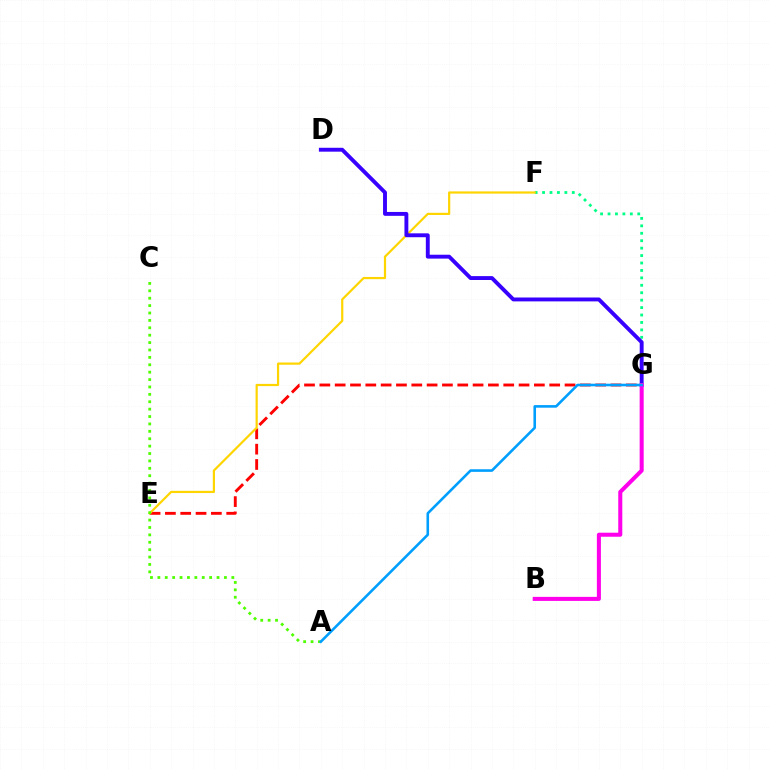{('E', 'G'): [{'color': '#ff0000', 'line_style': 'dashed', 'thickness': 2.08}], ('F', 'G'): [{'color': '#00ff86', 'line_style': 'dotted', 'thickness': 2.02}], ('E', 'F'): [{'color': '#ffd500', 'line_style': 'solid', 'thickness': 1.59}], ('D', 'G'): [{'color': '#3700ff', 'line_style': 'solid', 'thickness': 2.8}], ('B', 'G'): [{'color': '#ff00ed', 'line_style': 'solid', 'thickness': 2.91}], ('A', 'C'): [{'color': '#4fff00', 'line_style': 'dotted', 'thickness': 2.01}], ('A', 'G'): [{'color': '#009eff', 'line_style': 'solid', 'thickness': 1.87}]}